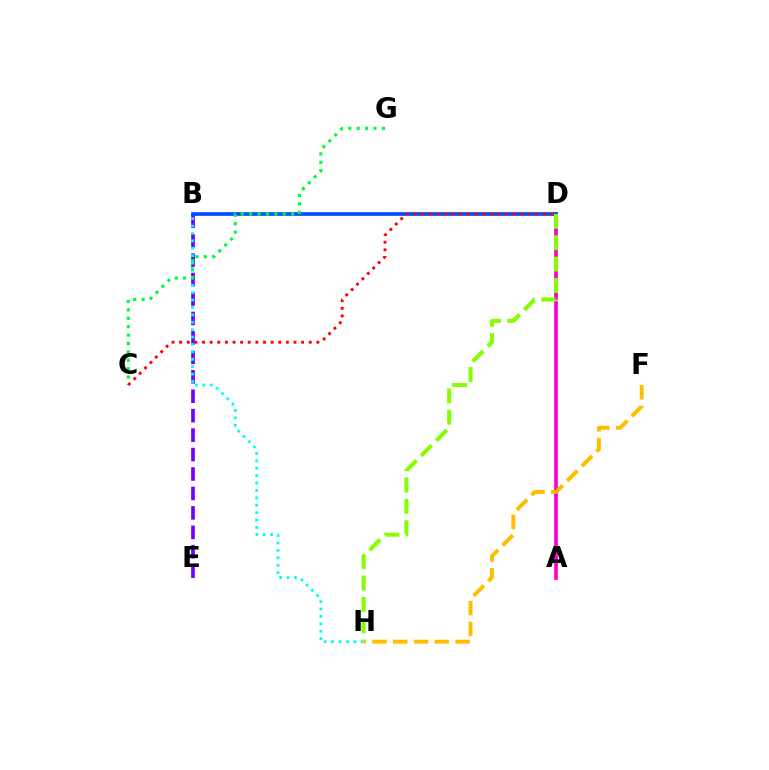{('B', 'E'): [{'color': '#7200ff', 'line_style': 'dashed', 'thickness': 2.64}], ('A', 'D'): [{'color': '#ff00cf', 'line_style': 'solid', 'thickness': 2.69}], ('B', 'H'): [{'color': '#00fff6', 'line_style': 'dotted', 'thickness': 2.01}], ('F', 'H'): [{'color': '#ffbd00', 'line_style': 'dashed', 'thickness': 2.82}], ('B', 'D'): [{'color': '#004bff', 'line_style': 'solid', 'thickness': 2.65}], ('C', 'G'): [{'color': '#00ff39', 'line_style': 'dotted', 'thickness': 2.28}], ('D', 'H'): [{'color': '#84ff00', 'line_style': 'dashed', 'thickness': 2.9}], ('C', 'D'): [{'color': '#ff0000', 'line_style': 'dotted', 'thickness': 2.07}]}